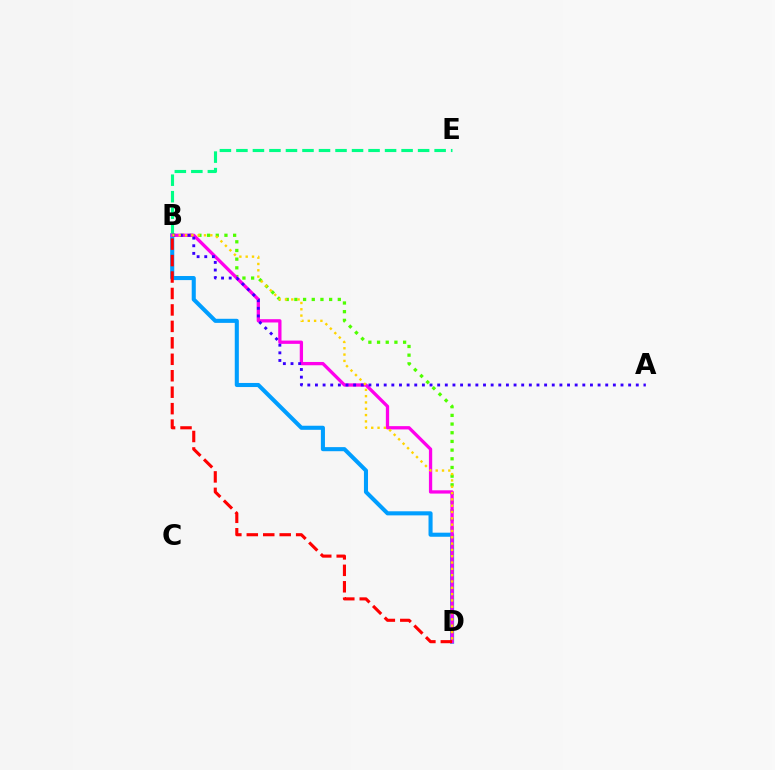{('B', 'D'): [{'color': '#009eff', 'line_style': 'solid', 'thickness': 2.94}, {'color': '#4fff00', 'line_style': 'dotted', 'thickness': 2.36}, {'color': '#ff00ed', 'line_style': 'solid', 'thickness': 2.37}, {'color': '#ff0000', 'line_style': 'dashed', 'thickness': 2.24}, {'color': '#ffd500', 'line_style': 'dotted', 'thickness': 1.72}], ('B', 'E'): [{'color': '#00ff86', 'line_style': 'dashed', 'thickness': 2.24}], ('A', 'B'): [{'color': '#3700ff', 'line_style': 'dotted', 'thickness': 2.08}]}